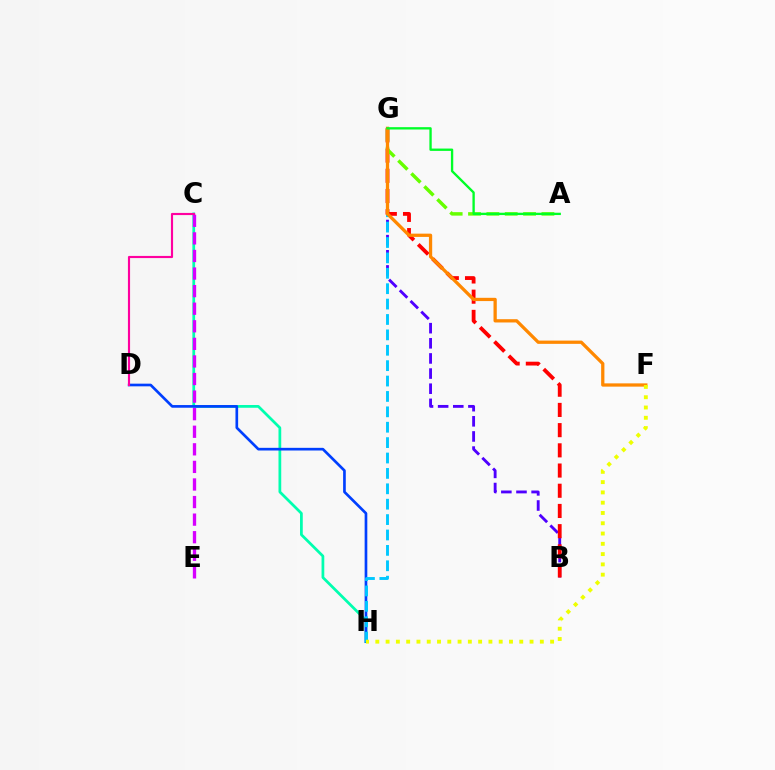{('C', 'H'): [{'color': '#00ffaf', 'line_style': 'solid', 'thickness': 1.97}], ('B', 'G'): [{'color': '#4f00ff', 'line_style': 'dashed', 'thickness': 2.06}, {'color': '#ff0000', 'line_style': 'dashed', 'thickness': 2.74}], ('A', 'G'): [{'color': '#66ff00', 'line_style': 'dashed', 'thickness': 2.49}, {'color': '#00ff27', 'line_style': 'solid', 'thickness': 1.68}], ('C', 'E'): [{'color': '#d600ff', 'line_style': 'dashed', 'thickness': 2.39}], ('D', 'H'): [{'color': '#003fff', 'line_style': 'solid', 'thickness': 1.92}], ('G', 'H'): [{'color': '#00c7ff', 'line_style': 'dashed', 'thickness': 2.09}], ('F', 'G'): [{'color': '#ff8800', 'line_style': 'solid', 'thickness': 2.35}], ('C', 'D'): [{'color': '#ff00a0', 'line_style': 'solid', 'thickness': 1.54}], ('F', 'H'): [{'color': '#eeff00', 'line_style': 'dotted', 'thickness': 2.79}]}